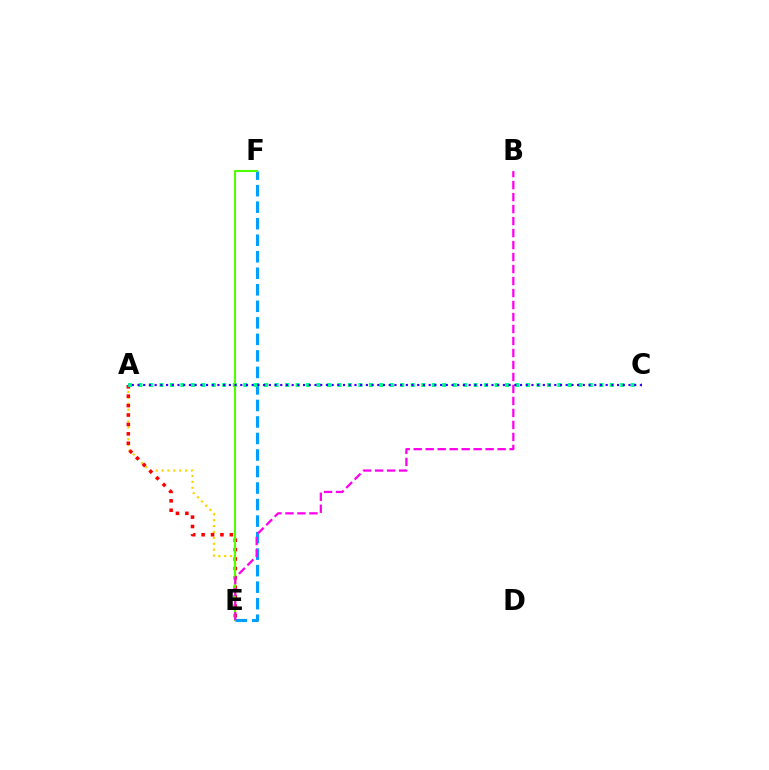{('A', 'E'): [{'color': '#ffd500', 'line_style': 'dotted', 'thickness': 1.6}, {'color': '#ff0000', 'line_style': 'dotted', 'thickness': 2.56}], ('E', 'F'): [{'color': '#009eff', 'line_style': 'dashed', 'thickness': 2.24}, {'color': '#4fff00', 'line_style': 'solid', 'thickness': 1.5}], ('A', 'C'): [{'color': '#00ff86', 'line_style': 'dotted', 'thickness': 2.85}, {'color': '#3700ff', 'line_style': 'dotted', 'thickness': 1.55}], ('B', 'E'): [{'color': '#ff00ed', 'line_style': 'dashed', 'thickness': 1.63}]}